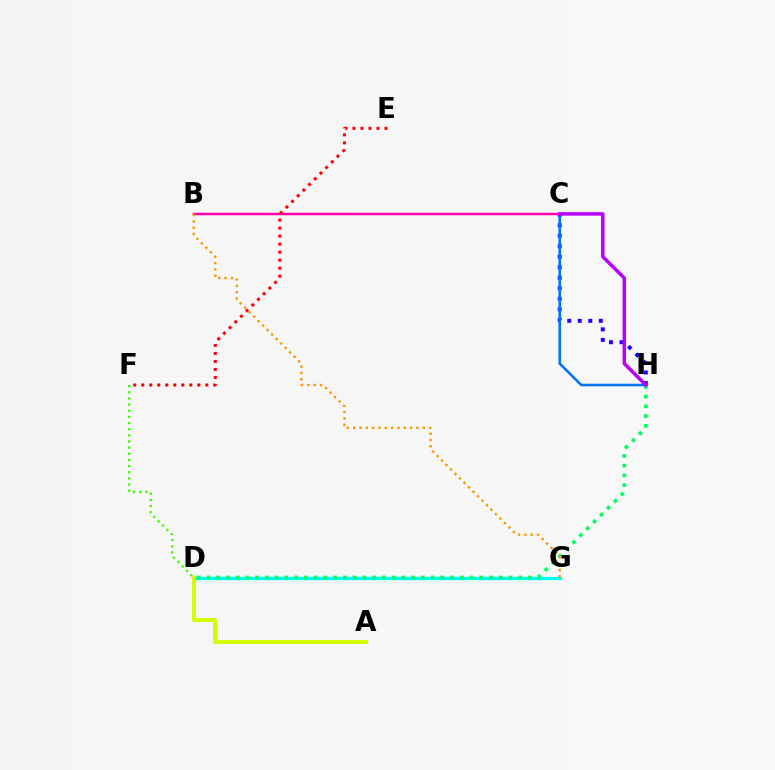{('C', 'H'): [{'color': '#2500ff', 'line_style': 'dotted', 'thickness': 2.86}, {'color': '#0074ff', 'line_style': 'solid', 'thickness': 1.87}, {'color': '#b900ff', 'line_style': 'solid', 'thickness': 2.51}], ('D', 'F'): [{'color': '#3dff00', 'line_style': 'dotted', 'thickness': 1.67}], ('D', 'G'): [{'color': '#00fff6', 'line_style': 'solid', 'thickness': 2.39}], ('D', 'H'): [{'color': '#00ff5c', 'line_style': 'dotted', 'thickness': 2.65}], ('B', 'C'): [{'color': '#ff00ac', 'line_style': 'solid', 'thickness': 1.79}], ('A', 'D'): [{'color': '#d1ff00', 'line_style': 'solid', 'thickness': 2.83}], ('E', 'F'): [{'color': '#ff0000', 'line_style': 'dotted', 'thickness': 2.18}], ('B', 'G'): [{'color': '#ff9400', 'line_style': 'dotted', 'thickness': 1.72}]}